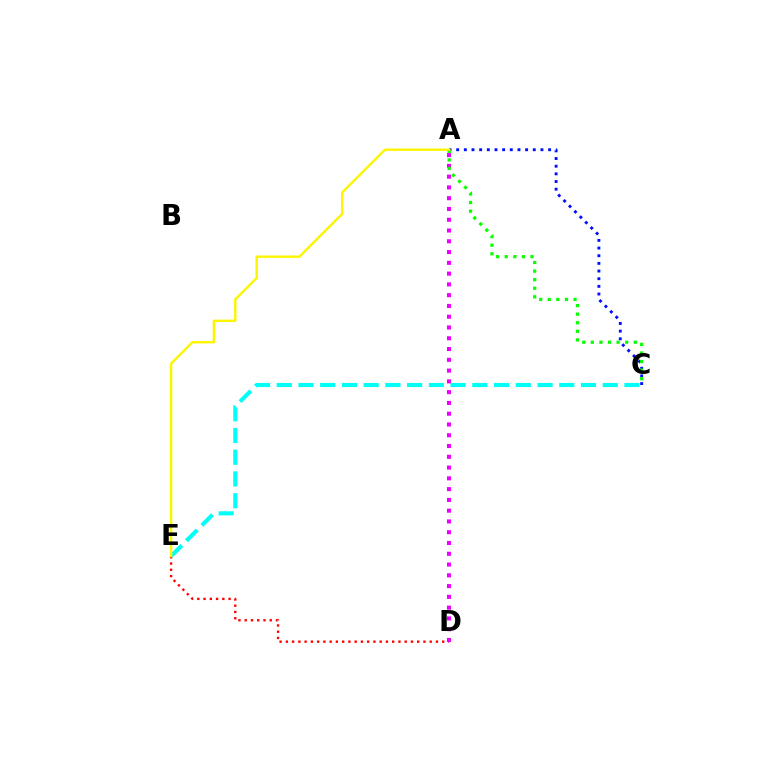{('D', 'E'): [{'color': '#ff0000', 'line_style': 'dotted', 'thickness': 1.7}], ('C', 'E'): [{'color': '#00fff6', 'line_style': 'dashed', 'thickness': 2.95}], ('A', 'D'): [{'color': '#ee00ff', 'line_style': 'dotted', 'thickness': 2.93}], ('A', 'C'): [{'color': '#0010ff', 'line_style': 'dotted', 'thickness': 2.08}, {'color': '#08ff00', 'line_style': 'dotted', 'thickness': 2.33}], ('A', 'E'): [{'color': '#fcf500', 'line_style': 'solid', 'thickness': 1.74}]}